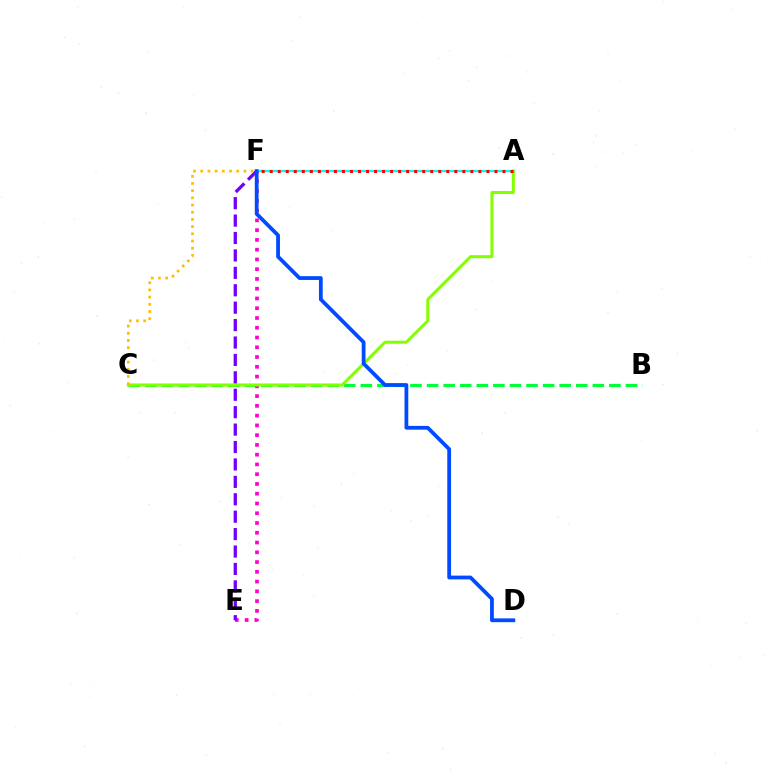{('B', 'C'): [{'color': '#00ff39', 'line_style': 'dashed', 'thickness': 2.25}], ('E', 'F'): [{'color': '#ff00cf', 'line_style': 'dotted', 'thickness': 2.65}, {'color': '#7200ff', 'line_style': 'dashed', 'thickness': 2.37}], ('A', 'C'): [{'color': '#84ff00', 'line_style': 'solid', 'thickness': 2.17}], ('A', 'F'): [{'color': '#00fff6', 'line_style': 'solid', 'thickness': 1.67}, {'color': '#ff0000', 'line_style': 'dotted', 'thickness': 2.18}], ('C', 'F'): [{'color': '#ffbd00', 'line_style': 'dotted', 'thickness': 1.95}], ('D', 'F'): [{'color': '#004bff', 'line_style': 'solid', 'thickness': 2.72}]}